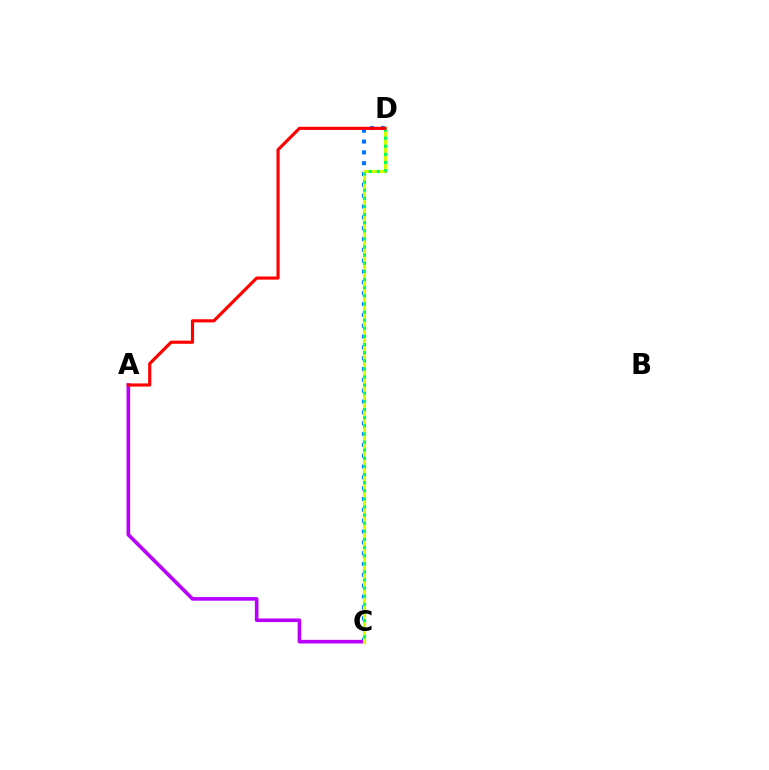{('C', 'D'): [{'color': '#0074ff', 'line_style': 'dotted', 'thickness': 2.94}, {'color': '#d1ff00', 'line_style': 'solid', 'thickness': 2.21}, {'color': '#00ff5c', 'line_style': 'dotted', 'thickness': 2.21}], ('A', 'C'): [{'color': '#b900ff', 'line_style': 'solid', 'thickness': 2.61}], ('A', 'D'): [{'color': '#ff0000', 'line_style': 'solid', 'thickness': 2.25}]}